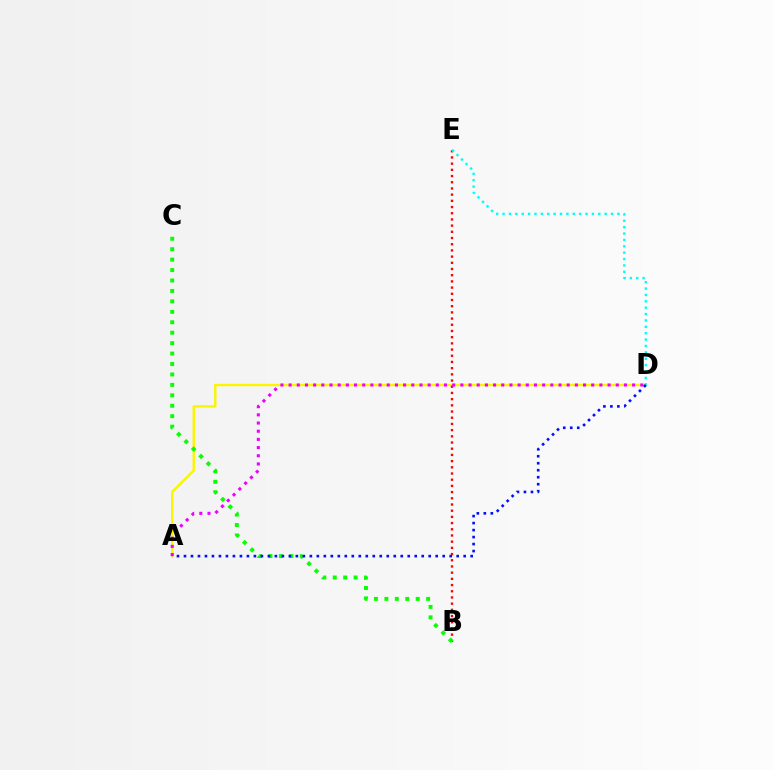{('A', 'D'): [{'color': '#fcf500', 'line_style': 'solid', 'thickness': 1.73}, {'color': '#ee00ff', 'line_style': 'dotted', 'thickness': 2.22}, {'color': '#0010ff', 'line_style': 'dotted', 'thickness': 1.9}], ('B', 'E'): [{'color': '#ff0000', 'line_style': 'dotted', 'thickness': 1.68}], ('D', 'E'): [{'color': '#00fff6', 'line_style': 'dotted', 'thickness': 1.73}], ('B', 'C'): [{'color': '#08ff00', 'line_style': 'dotted', 'thickness': 2.84}]}